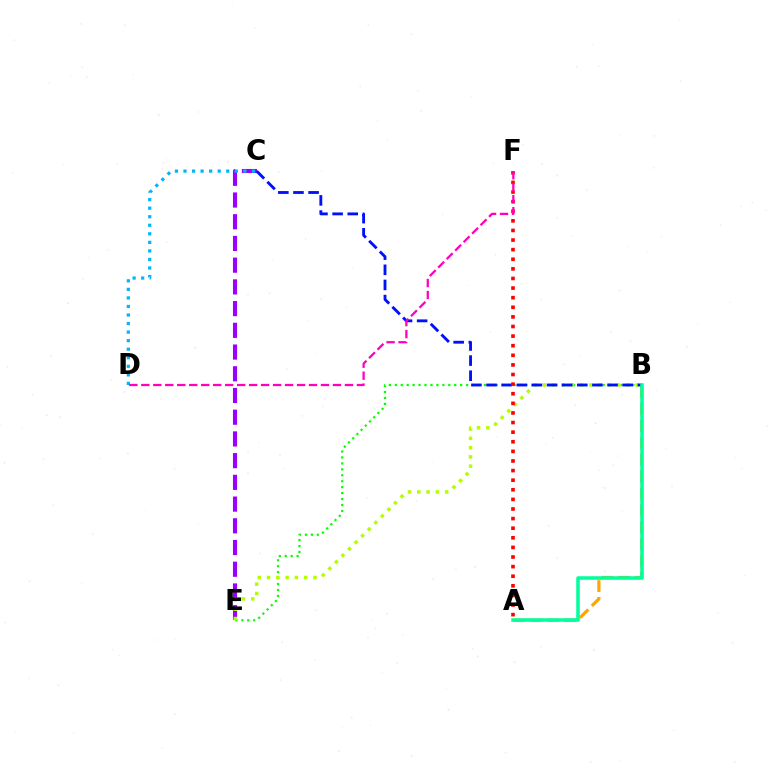{('C', 'E'): [{'color': '#9b00ff', 'line_style': 'dashed', 'thickness': 2.95}], ('A', 'B'): [{'color': '#ffa500', 'line_style': 'dashed', 'thickness': 2.3}, {'color': '#00ff9d', 'line_style': 'solid', 'thickness': 2.54}], ('B', 'E'): [{'color': '#08ff00', 'line_style': 'dotted', 'thickness': 1.61}, {'color': '#b3ff00', 'line_style': 'dotted', 'thickness': 2.52}], ('B', 'C'): [{'color': '#0010ff', 'line_style': 'dashed', 'thickness': 2.06}], ('C', 'D'): [{'color': '#00b5ff', 'line_style': 'dotted', 'thickness': 2.32}], ('A', 'F'): [{'color': '#ff0000', 'line_style': 'dotted', 'thickness': 2.61}], ('D', 'F'): [{'color': '#ff00bd', 'line_style': 'dashed', 'thickness': 1.63}]}